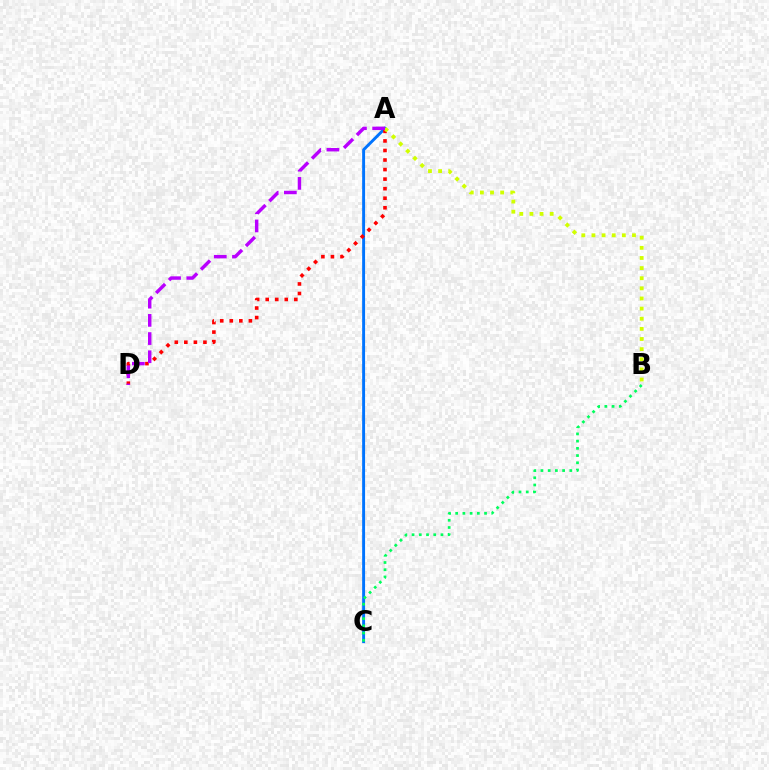{('A', 'C'): [{'color': '#0074ff', 'line_style': 'solid', 'thickness': 2.1}], ('A', 'D'): [{'color': '#ff0000', 'line_style': 'dotted', 'thickness': 2.59}, {'color': '#b900ff', 'line_style': 'dashed', 'thickness': 2.47}], ('B', 'C'): [{'color': '#00ff5c', 'line_style': 'dotted', 'thickness': 1.96}], ('A', 'B'): [{'color': '#d1ff00', 'line_style': 'dotted', 'thickness': 2.75}]}